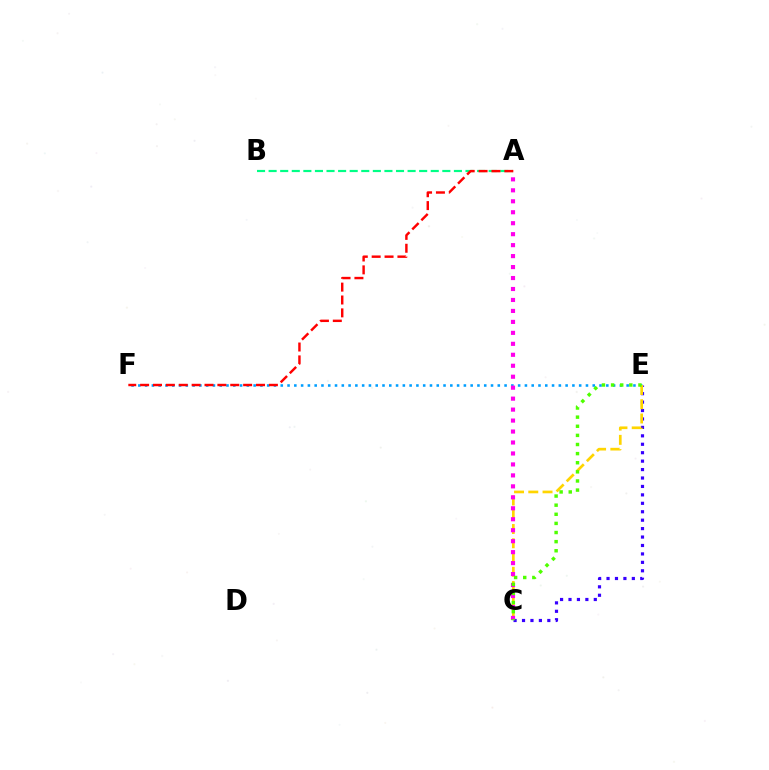{('C', 'E'): [{'color': '#3700ff', 'line_style': 'dotted', 'thickness': 2.29}, {'color': '#ffd500', 'line_style': 'dashed', 'thickness': 1.94}, {'color': '#4fff00', 'line_style': 'dotted', 'thickness': 2.48}], ('E', 'F'): [{'color': '#009eff', 'line_style': 'dotted', 'thickness': 1.84}], ('A', 'B'): [{'color': '#00ff86', 'line_style': 'dashed', 'thickness': 1.57}], ('A', 'F'): [{'color': '#ff0000', 'line_style': 'dashed', 'thickness': 1.75}], ('A', 'C'): [{'color': '#ff00ed', 'line_style': 'dotted', 'thickness': 2.98}]}